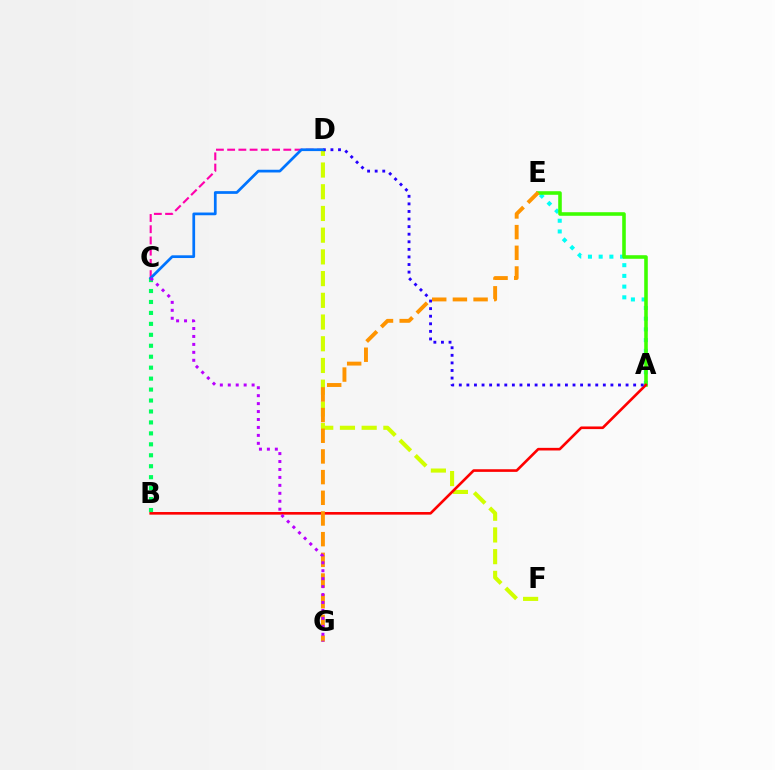{('A', 'E'): [{'color': '#00fff6', 'line_style': 'dotted', 'thickness': 2.91}, {'color': '#3dff00', 'line_style': 'solid', 'thickness': 2.58}], ('C', 'D'): [{'color': '#ff00ac', 'line_style': 'dashed', 'thickness': 1.53}, {'color': '#0074ff', 'line_style': 'solid', 'thickness': 1.96}], ('D', 'F'): [{'color': '#d1ff00', 'line_style': 'dashed', 'thickness': 2.95}], ('A', 'B'): [{'color': '#ff0000', 'line_style': 'solid', 'thickness': 1.89}], ('A', 'D'): [{'color': '#2500ff', 'line_style': 'dotted', 'thickness': 2.06}], ('B', 'C'): [{'color': '#00ff5c', 'line_style': 'dotted', 'thickness': 2.98}], ('E', 'G'): [{'color': '#ff9400', 'line_style': 'dashed', 'thickness': 2.81}], ('C', 'G'): [{'color': '#b900ff', 'line_style': 'dotted', 'thickness': 2.16}]}